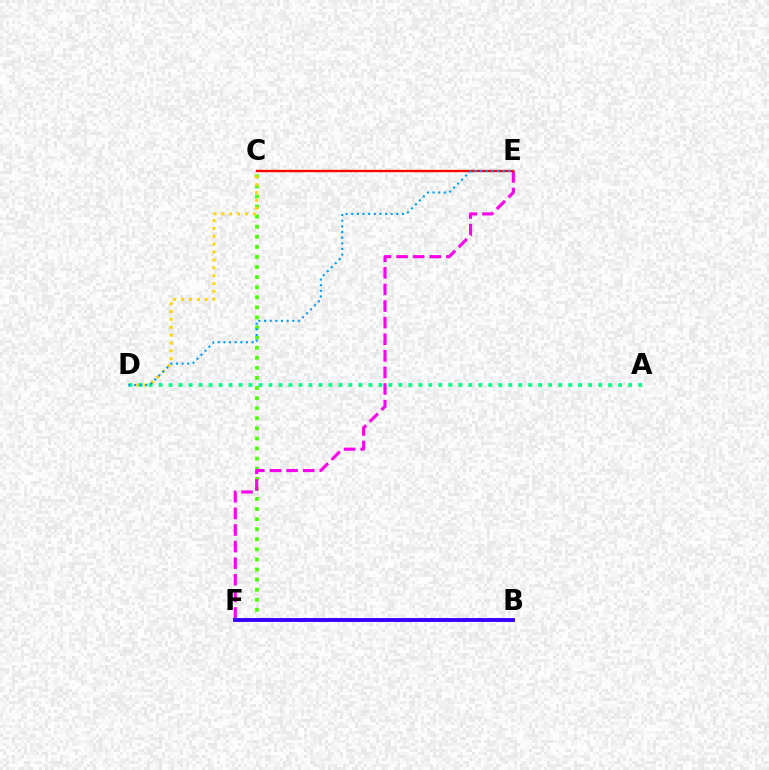{('C', 'F'): [{'color': '#4fff00', 'line_style': 'dotted', 'thickness': 2.74}], ('E', 'F'): [{'color': '#ff00ed', 'line_style': 'dashed', 'thickness': 2.26}], ('C', 'D'): [{'color': '#ffd500', 'line_style': 'dotted', 'thickness': 2.14}], ('C', 'E'): [{'color': '#ff0000', 'line_style': 'solid', 'thickness': 1.7}], ('A', 'D'): [{'color': '#00ff86', 'line_style': 'dotted', 'thickness': 2.71}], ('D', 'E'): [{'color': '#009eff', 'line_style': 'dotted', 'thickness': 1.53}], ('B', 'F'): [{'color': '#3700ff', 'line_style': 'solid', 'thickness': 2.79}]}